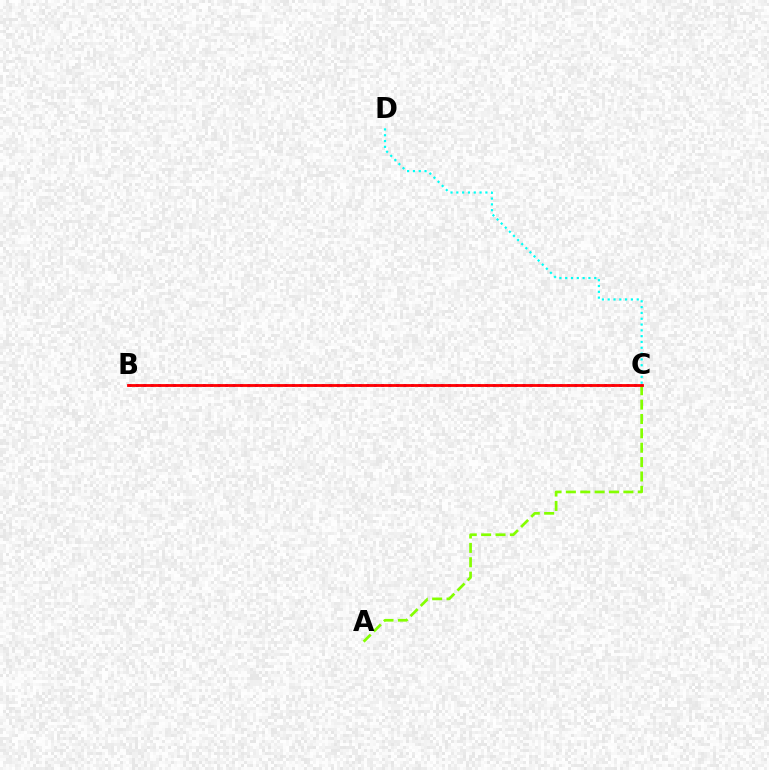{('B', 'C'): [{'color': '#7200ff', 'line_style': 'dotted', 'thickness': 2.02}, {'color': '#ff0000', 'line_style': 'solid', 'thickness': 2.03}], ('A', 'C'): [{'color': '#84ff00', 'line_style': 'dashed', 'thickness': 1.95}], ('C', 'D'): [{'color': '#00fff6', 'line_style': 'dotted', 'thickness': 1.58}]}